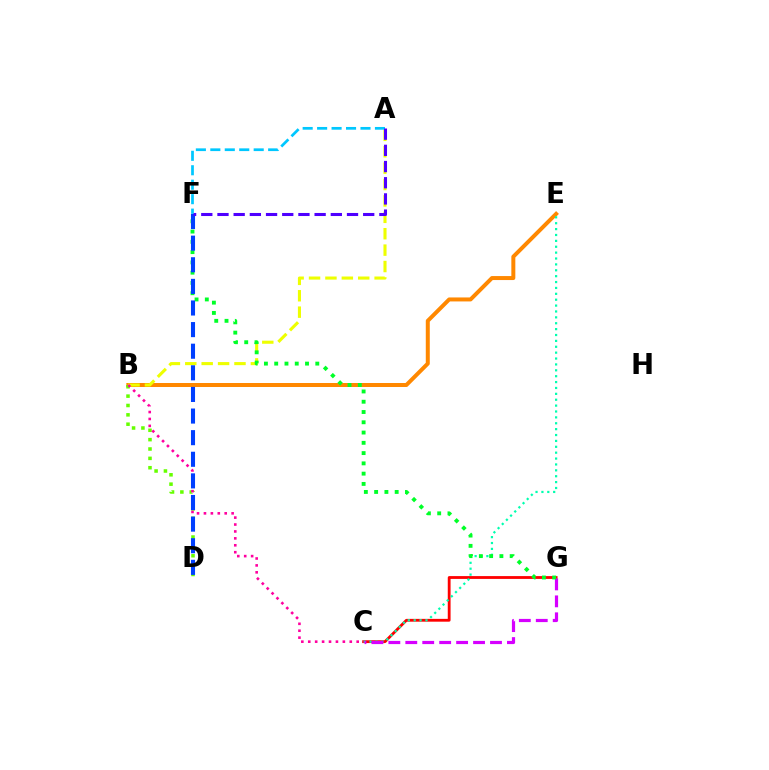{('B', 'E'): [{'color': '#ff8800', 'line_style': 'solid', 'thickness': 2.87}], ('C', 'G'): [{'color': '#ff0000', 'line_style': 'solid', 'thickness': 2.03}, {'color': '#d600ff', 'line_style': 'dashed', 'thickness': 2.3}], ('A', 'B'): [{'color': '#eeff00', 'line_style': 'dashed', 'thickness': 2.23}], ('C', 'E'): [{'color': '#00ffaf', 'line_style': 'dotted', 'thickness': 1.6}], ('B', 'D'): [{'color': '#66ff00', 'line_style': 'dotted', 'thickness': 2.54}], ('F', 'G'): [{'color': '#00ff27', 'line_style': 'dotted', 'thickness': 2.79}], ('B', 'C'): [{'color': '#ff00a0', 'line_style': 'dotted', 'thickness': 1.88}], ('D', 'F'): [{'color': '#003fff', 'line_style': 'dashed', 'thickness': 2.94}], ('A', 'F'): [{'color': '#00c7ff', 'line_style': 'dashed', 'thickness': 1.96}, {'color': '#4f00ff', 'line_style': 'dashed', 'thickness': 2.2}]}